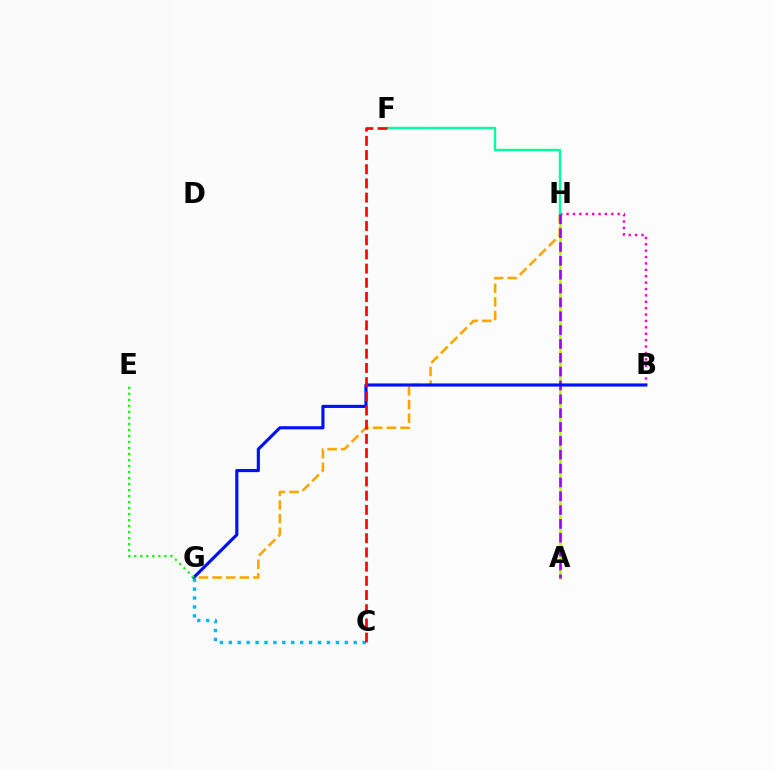{('A', 'H'): [{'color': '#b3ff00', 'line_style': 'solid', 'thickness': 1.88}, {'color': '#9b00ff', 'line_style': 'dashed', 'thickness': 1.88}], ('G', 'H'): [{'color': '#ffa500', 'line_style': 'dashed', 'thickness': 1.85}], ('B', 'H'): [{'color': '#ff00bd', 'line_style': 'dotted', 'thickness': 1.74}], ('F', 'H'): [{'color': '#00ff9d', 'line_style': 'solid', 'thickness': 1.72}], ('B', 'G'): [{'color': '#0010ff', 'line_style': 'solid', 'thickness': 2.25}], ('E', 'G'): [{'color': '#08ff00', 'line_style': 'dotted', 'thickness': 1.63}], ('C', 'G'): [{'color': '#00b5ff', 'line_style': 'dotted', 'thickness': 2.42}], ('C', 'F'): [{'color': '#ff0000', 'line_style': 'dashed', 'thickness': 1.93}]}